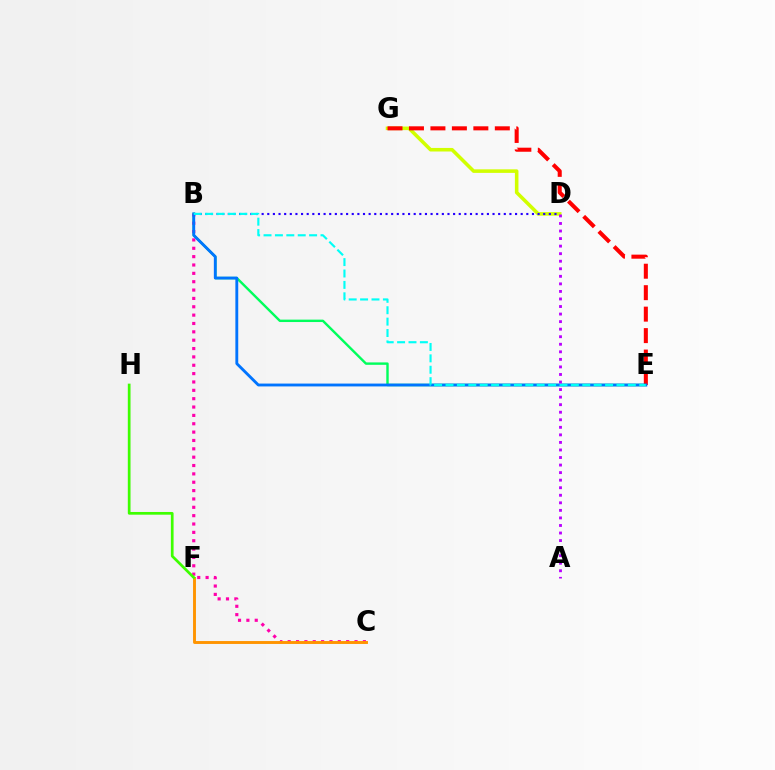{('B', 'E'): [{'color': '#00ff5c', 'line_style': 'solid', 'thickness': 1.73}, {'color': '#0074ff', 'line_style': 'solid', 'thickness': 2.06}, {'color': '#00fff6', 'line_style': 'dashed', 'thickness': 1.55}], ('D', 'G'): [{'color': '#d1ff00', 'line_style': 'solid', 'thickness': 2.56}], ('E', 'G'): [{'color': '#ff0000', 'line_style': 'dashed', 'thickness': 2.92}], ('B', 'C'): [{'color': '#ff00ac', 'line_style': 'dotted', 'thickness': 2.27}], ('C', 'F'): [{'color': '#ff9400', 'line_style': 'solid', 'thickness': 2.09}], ('A', 'D'): [{'color': '#b900ff', 'line_style': 'dotted', 'thickness': 2.05}], ('B', 'D'): [{'color': '#2500ff', 'line_style': 'dotted', 'thickness': 1.53}], ('F', 'H'): [{'color': '#3dff00', 'line_style': 'solid', 'thickness': 1.95}]}